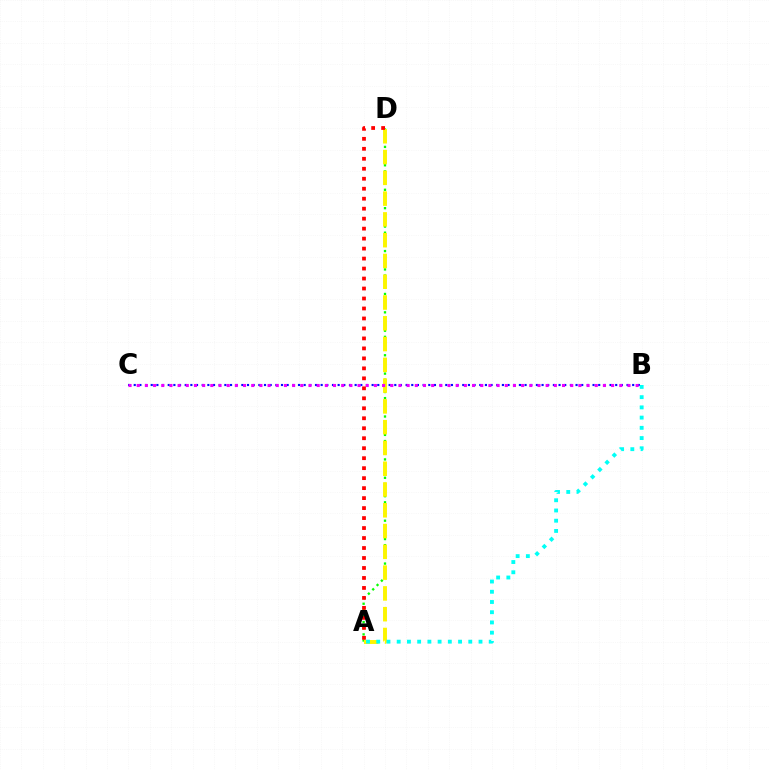{('A', 'D'): [{'color': '#08ff00', 'line_style': 'dotted', 'thickness': 1.66}, {'color': '#fcf500', 'line_style': 'dashed', 'thickness': 2.82}, {'color': '#ff0000', 'line_style': 'dotted', 'thickness': 2.71}], ('B', 'C'): [{'color': '#0010ff', 'line_style': 'dotted', 'thickness': 1.54}, {'color': '#ee00ff', 'line_style': 'dotted', 'thickness': 2.22}], ('A', 'B'): [{'color': '#00fff6', 'line_style': 'dotted', 'thickness': 2.78}]}